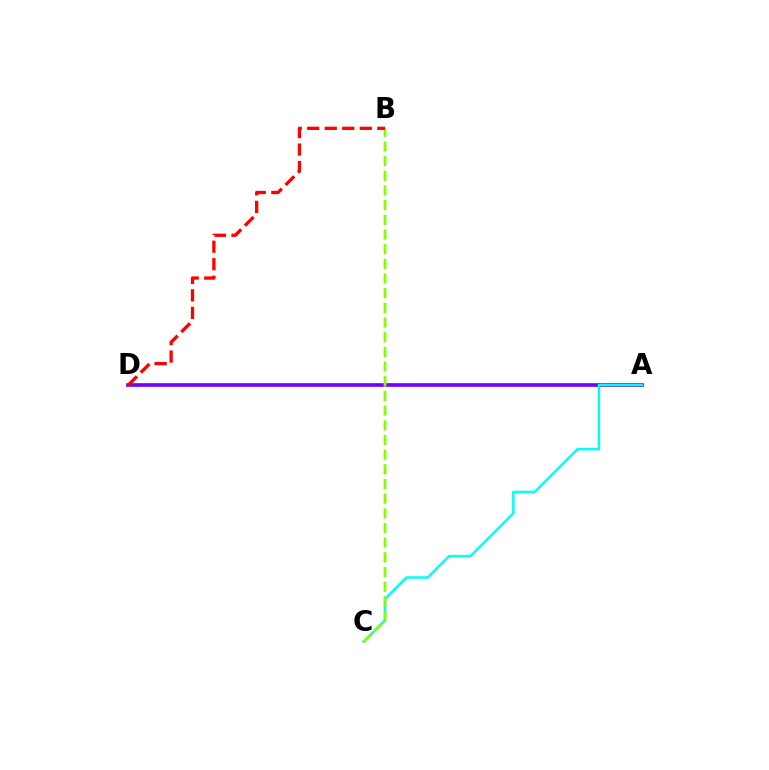{('A', 'D'): [{'color': '#7200ff', 'line_style': 'solid', 'thickness': 2.63}], ('A', 'C'): [{'color': '#00fff6', 'line_style': 'solid', 'thickness': 1.78}], ('B', 'C'): [{'color': '#84ff00', 'line_style': 'dashed', 'thickness': 1.99}], ('B', 'D'): [{'color': '#ff0000', 'line_style': 'dashed', 'thickness': 2.38}]}